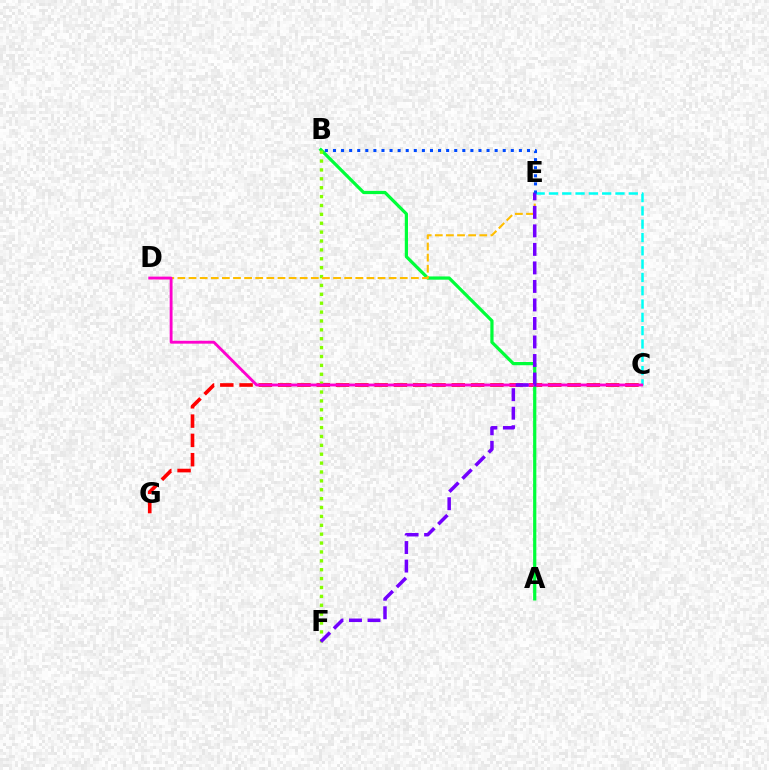{('C', 'E'): [{'color': '#00fff6', 'line_style': 'dashed', 'thickness': 1.81}], ('C', 'G'): [{'color': '#ff0000', 'line_style': 'dashed', 'thickness': 2.62}], ('A', 'B'): [{'color': '#00ff39', 'line_style': 'solid', 'thickness': 2.32}], ('B', 'F'): [{'color': '#84ff00', 'line_style': 'dotted', 'thickness': 2.41}], ('D', 'E'): [{'color': '#ffbd00', 'line_style': 'dashed', 'thickness': 1.51}], ('C', 'D'): [{'color': '#ff00cf', 'line_style': 'solid', 'thickness': 2.06}], ('E', 'F'): [{'color': '#7200ff', 'line_style': 'dashed', 'thickness': 2.52}], ('B', 'E'): [{'color': '#004bff', 'line_style': 'dotted', 'thickness': 2.2}]}